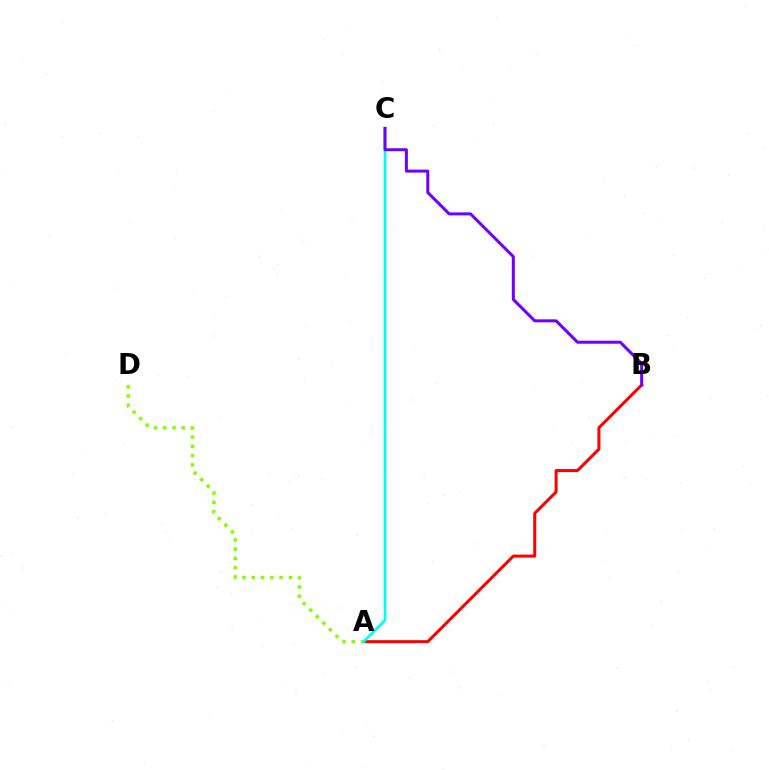{('A', 'B'): [{'color': '#ff0000', 'line_style': 'solid', 'thickness': 2.17}], ('A', 'D'): [{'color': '#84ff00', 'line_style': 'dotted', 'thickness': 2.52}], ('A', 'C'): [{'color': '#00fff6', 'line_style': 'solid', 'thickness': 1.94}], ('B', 'C'): [{'color': '#7200ff', 'line_style': 'solid', 'thickness': 2.17}]}